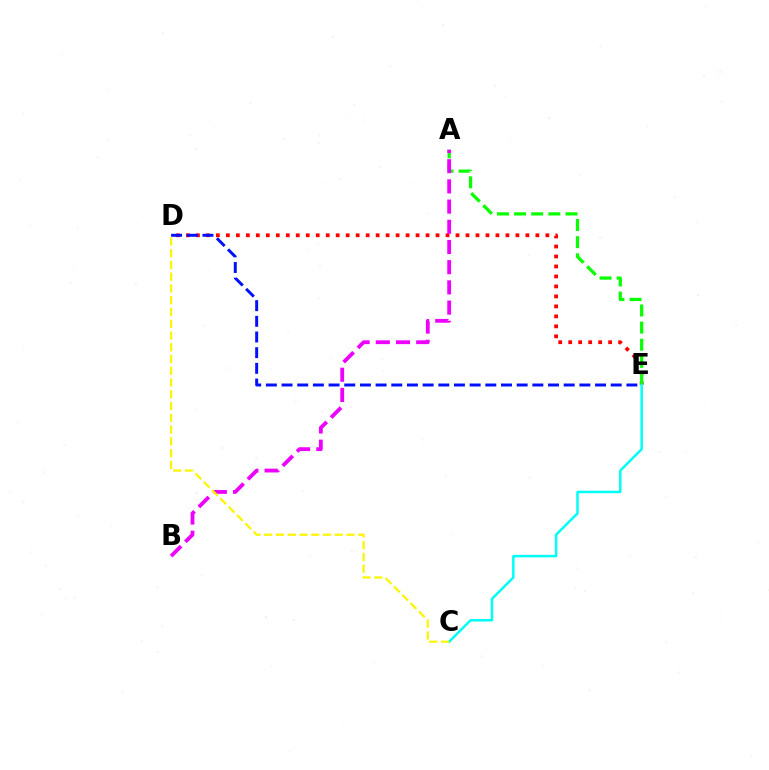{('D', 'E'): [{'color': '#ff0000', 'line_style': 'dotted', 'thickness': 2.71}, {'color': '#0010ff', 'line_style': 'dashed', 'thickness': 2.13}], ('A', 'E'): [{'color': '#08ff00', 'line_style': 'dashed', 'thickness': 2.33}], ('A', 'B'): [{'color': '#ee00ff', 'line_style': 'dashed', 'thickness': 2.74}], ('C', 'E'): [{'color': '#00fff6', 'line_style': 'solid', 'thickness': 1.79}], ('C', 'D'): [{'color': '#fcf500', 'line_style': 'dashed', 'thickness': 1.6}]}